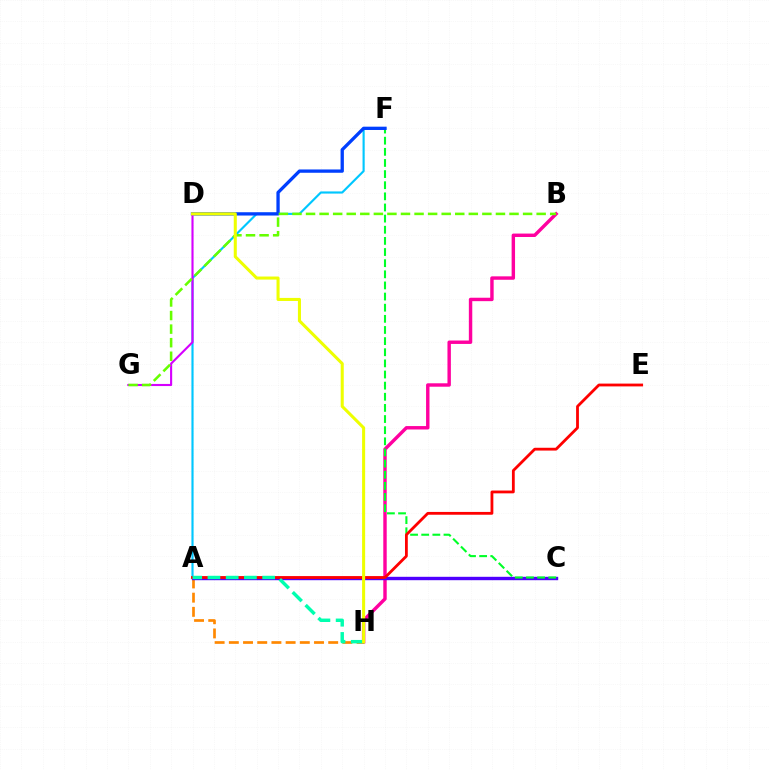{('B', 'H'): [{'color': '#ff00a0', 'line_style': 'solid', 'thickness': 2.46}], ('A', 'F'): [{'color': '#00c7ff', 'line_style': 'solid', 'thickness': 1.54}], ('A', 'H'): [{'color': '#ff8800', 'line_style': 'dashed', 'thickness': 1.93}, {'color': '#00ffaf', 'line_style': 'dashed', 'thickness': 2.48}], ('A', 'C'): [{'color': '#4f00ff', 'line_style': 'solid', 'thickness': 2.44}], ('C', 'F'): [{'color': '#00ff27', 'line_style': 'dashed', 'thickness': 1.51}], ('D', 'F'): [{'color': '#003fff', 'line_style': 'solid', 'thickness': 2.38}], ('A', 'E'): [{'color': '#ff0000', 'line_style': 'solid', 'thickness': 2.02}], ('D', 'G'): [{'color': '#d600ff', 'line_style': 'solid', 'thickness': 1.53}], ('B', 'G'): [{'color': '#66ff00', 'line_style': 'dashed', 'thickness': 1.84}], ('D', 'H'): [{'color': '#eeff00', 'line_style': 'solid', 'thickness': 2.2}]}